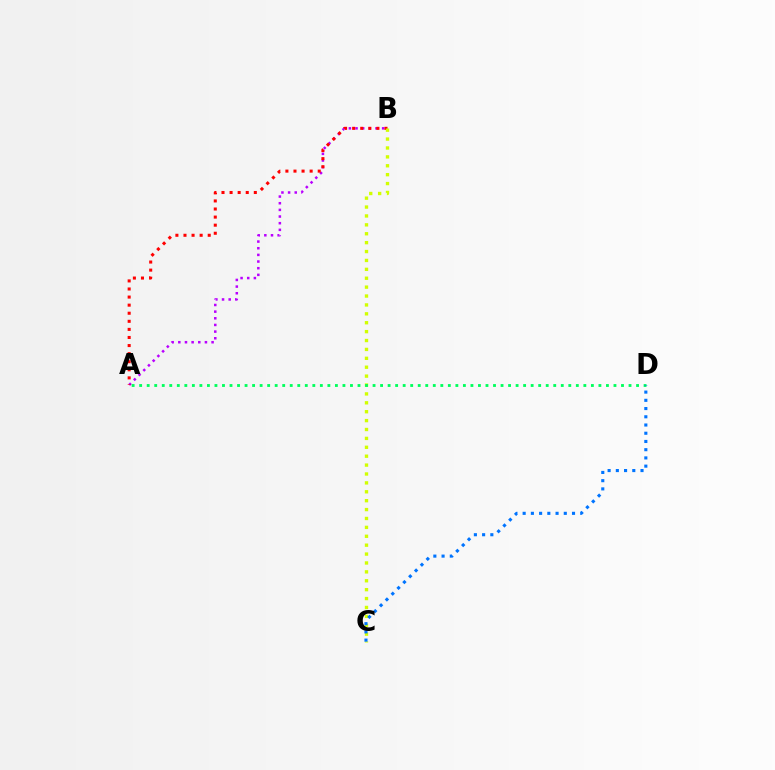{('A', 'B'): [{'color': '#b900ff', 'line_style': 'dotted', 'thickness': 1.81}, {'color': '#ff0000', 'line_style': 'dotted', 'thickness': 2.2}], ('B', 'C'): [{'color': '#d1ff00', 'line_style': 'dotted', 'thickness': 2.42}], ('A', 'D'): [{'color': '#00ff5c', 'line_style': 'dotted', 'thickness': 2.05}], ('C', 'D'): [{'color': '#0074ff', 'line_style': 'dotted', 'thickness': 2.24}]}